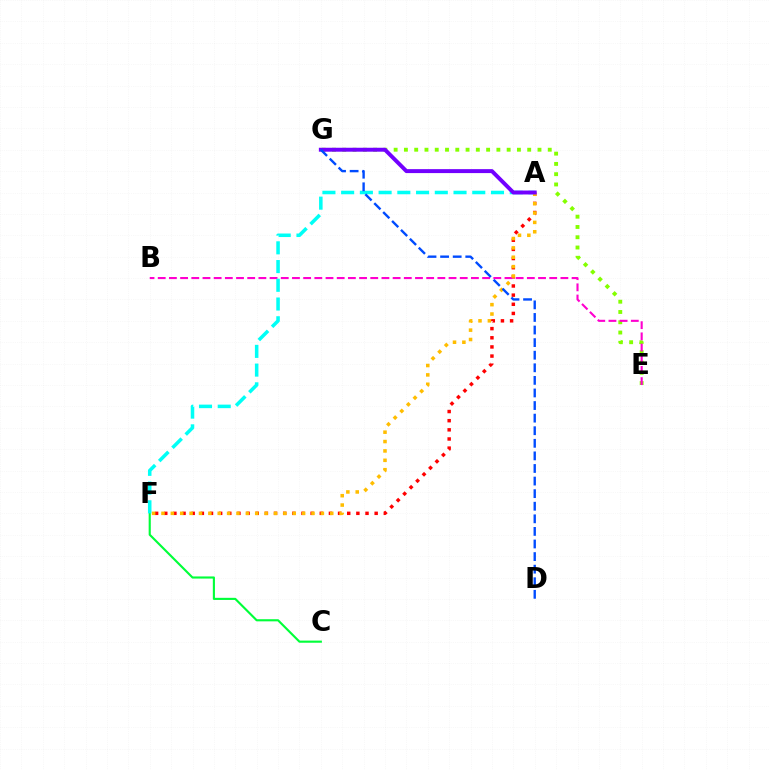{('E', 'G'): [{'color': '#84ff00', 'line_style': 'dotted', 'thickness': 2.79}], ('A', 'F'): [{'color': '#ff0000', 'line_style': 'dotted', 'thickness': 2.49}, {'color': '#00fff6', 'line_style': 'dashed', 'thickness': 2.54}, {'color': '#ffbd00', 'line_style': 'dotted', 'thickness': 2.55}], ('B', 'E'): [{'color': '#ff00cf', 'line_style': 'dashed', 'thickness': 1.52}], ('C', 'F'): [{'color': '#00ff39', 'line_style': 'solid', 'thickness': 1.53}], ('A', 'G'): [{'color': '#7200ff', 'line_style': 'solid', 'thickness': 2.84}], ('D', 'G'): [{'color': '#004bff', 'line_style': 'dashed', 'thickness': 1.71}]}